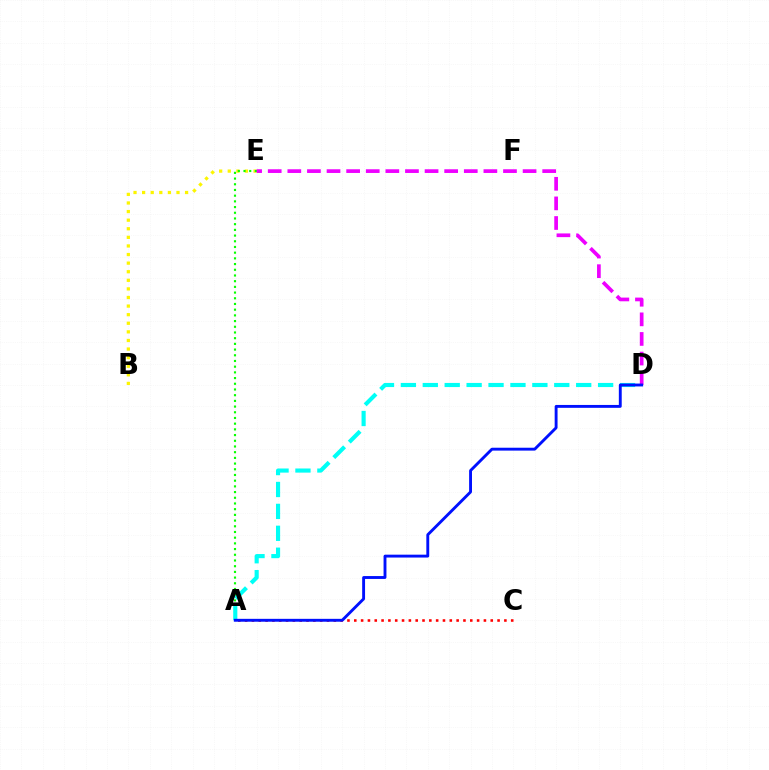{('A', 'C'): [{'color': '#ff0000', 'line_style': 'dotted', 'thickness': 1.85}], ('B', 'E'): [{'color': '#fcf500', 'line_style': 'dotted', 'thickness': 2.33}], ('A', 'E'): [{'color': '#08ff00', 'line_style': 'dotted', 'thickness': 1.55}], ('D', 'E'): [{'color': '#ee00ff', 'line_style': 'dashed', 'thickness': 2.66}], ('A', 'D'): [{'color': '#00fff6', 'line_style': 'dashed', 'thickness': 2.98}, {'color': '#0010ff', 'line_style': 'solid', 'thickness': 2.08}]}